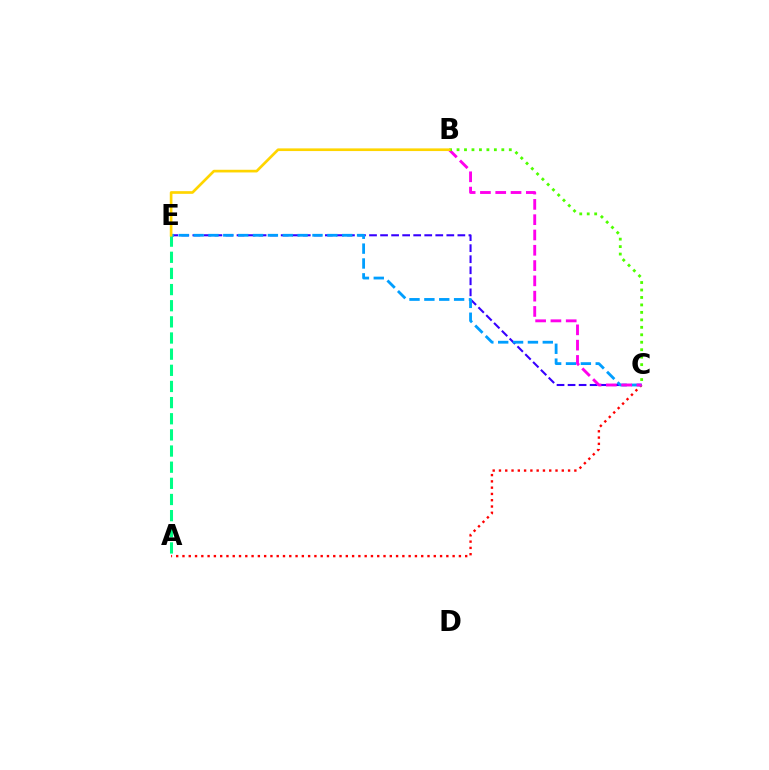{('A', 'C'): [{'color': '#ff0000', 'line_style': 'dotted', 'thickness': 1.71}], ('C', 'E'): [{'color': '#3700ff', 'line_style': 'dashed', 'thickness': 1.5}, {'color': '#009eff', 'line_style': 'dashed', 'thickness': 2.02}], ('A', 'E'): [{'color': '#00ff86', 'line_style': 'dashed', 'thickness': 2.19}], ('B', 'C'): [{'color': '#ff00ed', 'line_style': 'dashed', 'thickness': 2.08}, {'color': '#4fff00', 'line_style': 'dotted', 'thickness': 2.03}], ('B', 'E'): [{'color': '#ffd500', 'line_style': 'solid', 'thickness': 1.93}]}